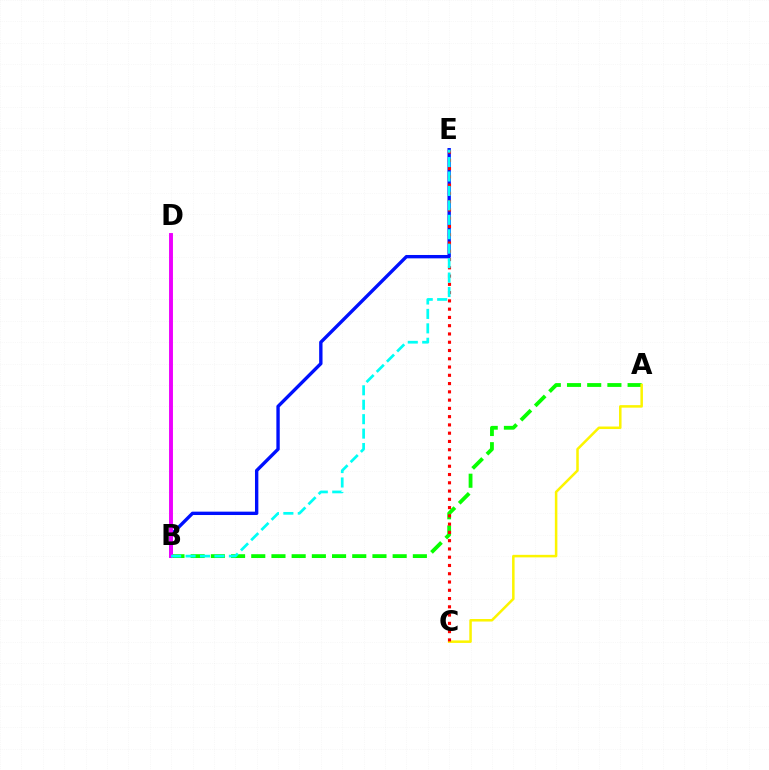{('A', 'B'): [{'color': '#08ff00', 'line_style': 'dashed', 'thickness': 2.74}], ('A', 'C'): [{'color': '#fcf500', 'line_style': 'solid', 'thickness': 1.82}], ('B', 'E'): [{'color': '#0010ff', 'line_style': 'solid', 'thickness': 2.43}, {'color': '#00fff6', 'line_style': 'dashed', 'thickness': 1.96}], ('C', 'E'): [{'color': '#ff0000', 'line_style': 'dotted', 'thickness': 2.25}], ('B', 'D'): [{'color': '#ee00ff', 'line_style': 'solid', 'thickness': 2.81}]}